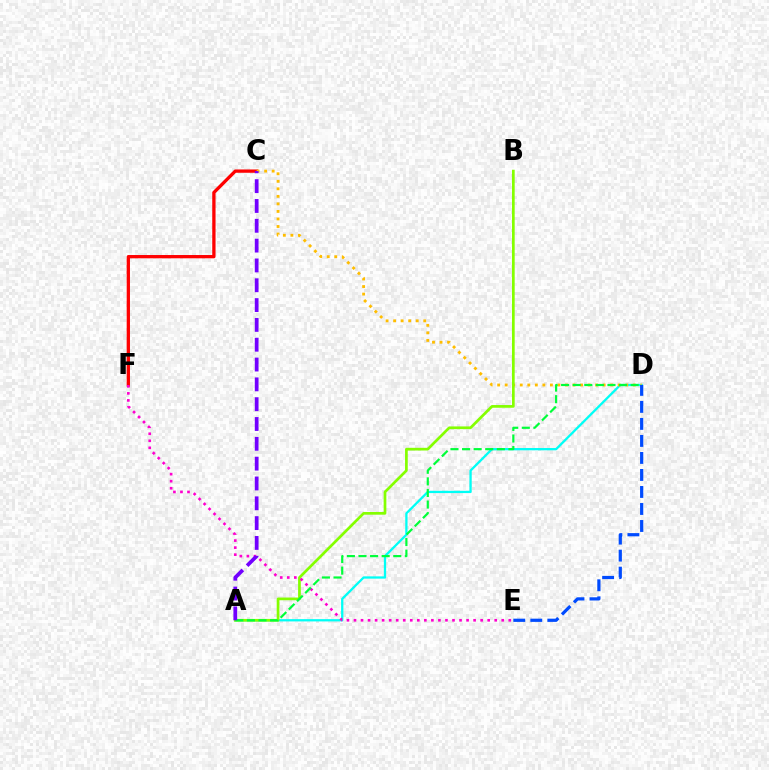{('C', 'F'): [{'color': '#ff0000', 'line_style': 'solid', 'thickness': 2.37}], ('A', 'D'): [{'color': '#00fff6', 'line_style': 'solid', 'thickness': 1.64}, {'color': '#00ff39', 'line_style': 'dashed', 'thickness': 1.57}], ('C', 'D'): [{'color': '#ffbd00', 'line_style': 'dotted', 'thickness': 2.05}], ('A', 'B'): [{'color': '#84ff00', 'line_style': 'solid', 'thickness': 1.95}], ('E', 'F'): [{'color': '#ff00cf', 'line_style': 'dotted', 'thickness': 1.91}], ('A', 'C'): [{'color': '#7200ff', 'line_style': 'dashed', 'thickness': 2.69}], ('D', 'E'): [{'color': '#004bff', 'line_style': 'dashed', 'thickness': 2.31}]}